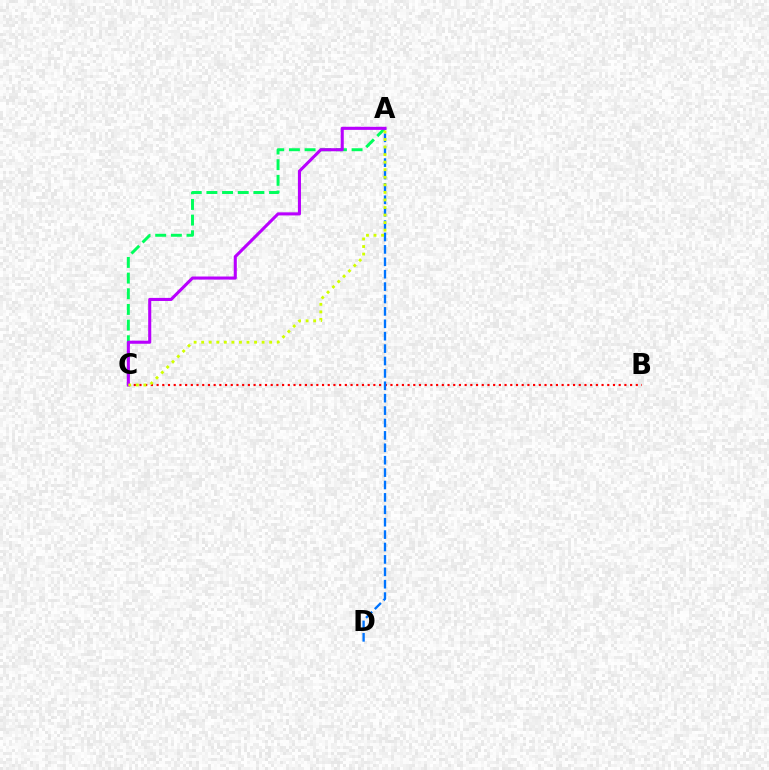{('A', 'C'): [{'color': '#00ff5c', 'line_style': 'dashed', 'thickness': 2.13}, {'color': '#b900ff', 'line_style': 'solid', 'thickness': 2.22}, {'color': '#d1ff00', 'line_style': 'dotted', 'thickness': 2.05}], ('B', 'C'): [{'color': '#ff0000', 'line_style': 'dotted', 'thickness': 1.55}], ('A', 'D'): [{'color': '#0074ff', 'line_style': 'dashed', 'thickness': 1.68}]}